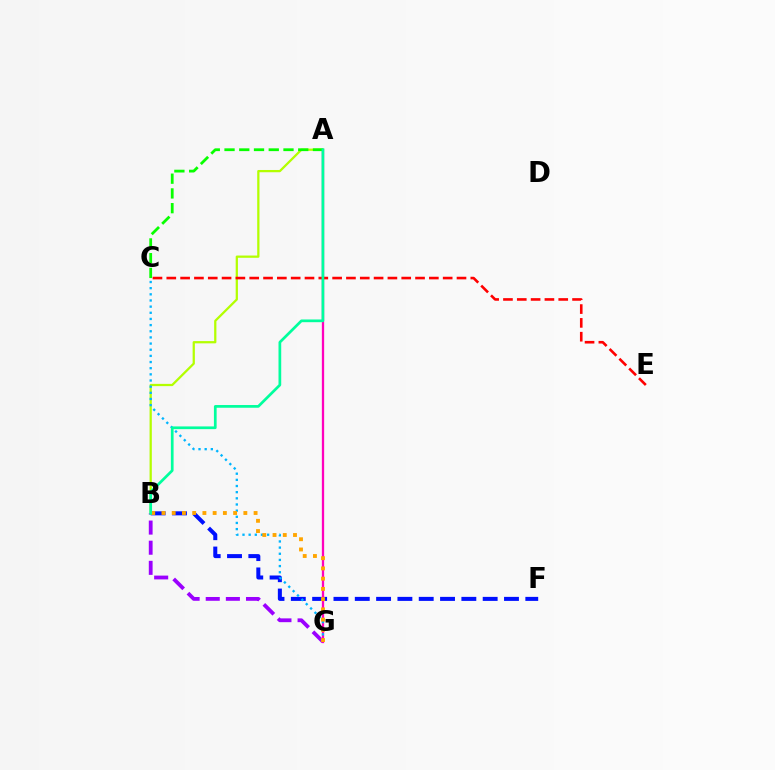{('B', 'F'): [{'color': '#0010ff', 'line_style': 'dashed', 'thickness': 2.9}], ('A', 'B'): [{'color': '#b3ff00', 'line_style': 'solid', 'thickness': 1.62}, {'color': '#00ff9d', 'line_style': 'solid', 'thickness': 1.95}], ('B', 'G'): [{'color': '#9b00ff', 'line_style': 'dashed', 'thickness': 2.73}, {'color': '#ffa500', 'line_style': 'dotted', 'thickness': 2.78}], ('A', 'G'): [{'color': '#ff00bd', 'line_style': 'solid', 'thickness': 1.65}], ('A', 'C'): [{'color': '#08ff00', 'line_style': 'dashed', 'thickness': 2.0}], ('C', 'G'): [{'color': '#00b5ff', 'line_style': 'dotted', 'thickness': 1.67}], ('C', 'E'): [{'color': '#ff0000', 'line_style': 'dashed', 'thickness': 1.88}]}